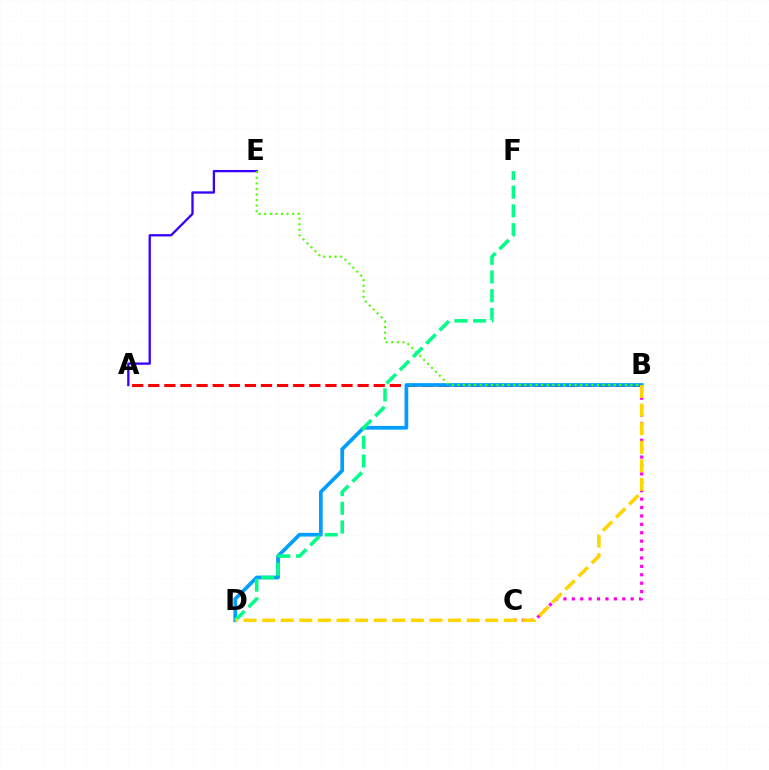{('A', 'B'): [{'color': '#ff0000', 'line_style': 'dashed', 'thickness': 2.19}], ('A', 'E'): [{'color': '#3700ff', 'line_style': 'solid', 'thickness': 1.66}], ('B', 'C'): [{'color': '#ff00ed', 'line_style': 'dotted', 'thickness': 2.28}], ('B', 'D'): [{'color': '#009eff', 'line_style': 'solid', 'thickness': 2.67}, {'color': '#ffd500', 'line_style': 'dashed', 'thickness': 2.53}], ('B', 'E'): [{'color': '#4fff00', 'line_style': 'dotted', 'thickness': 1.52}], ('D', 'F'): [{'color': '#00ff86', 'line_style': 'dashed', 'thickness': 2.54}]}